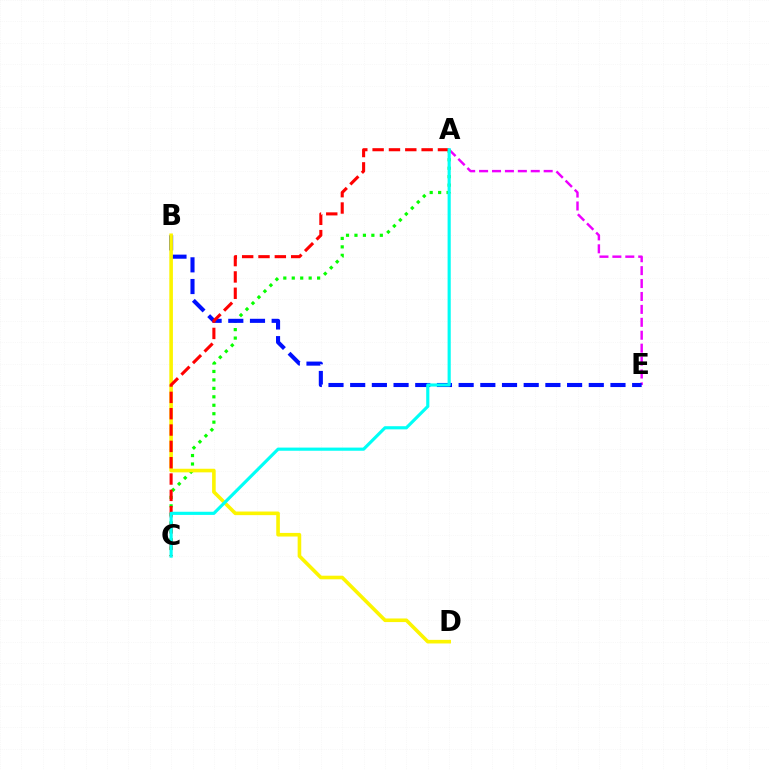{('A', 'E'): [{'color': '#ee00ff', 'line_style': 'dashed', 'thickness': 1.76}], ('A', 'C'): [{'color': '#08ff00', 'line_style': 'dotted', 'thickness': 2.3}, {'color': '#ff0000', 'line_style': 'dashed', 'thickness': 2.22}, {'color': '#00fff6', 'line_style': 'solid', 'thickness': 2.27}], ('B', 'E'): [{'color': '#0010ff', 'line_style': 'dashed', 'thickness': 2.95}], ('B', 'D'): [{'color': '#fcf500', 'line_style': 'solid', 'thickness': 2.59}]}